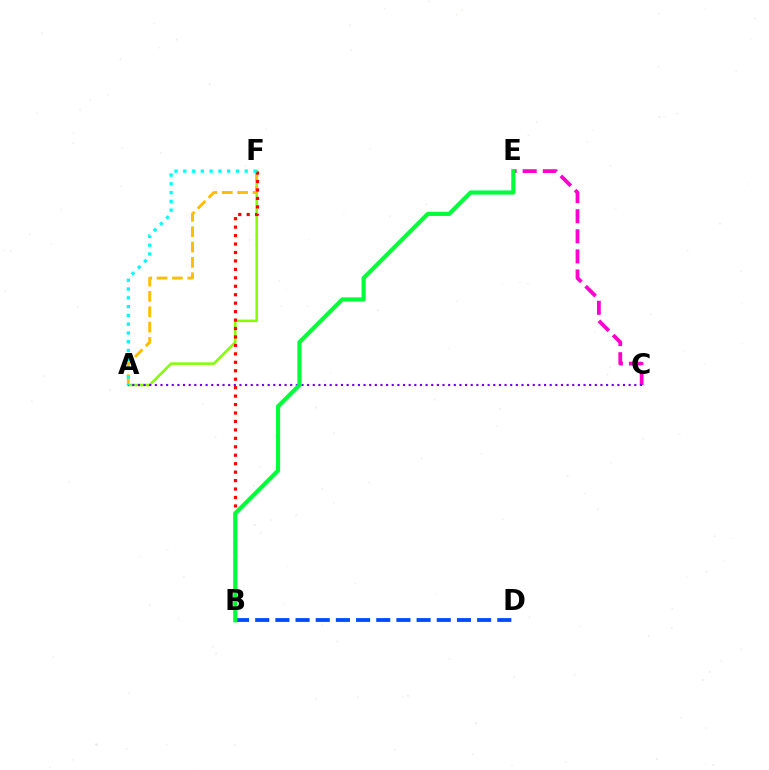{('A', 'F'): [{'color': '#84ff00', 'line_style': 'solid', 'thickness': 1.83}, {'color': '#ffbd00', 'line_style': 'dashed', 'thickness': 2.09}, {'color': '#00fff6', 'line_style': 'dotted', 'thickness': 2.39}], ('B', 'F'): [{'color': '#ff0000', 'line_style': 'dotted', 'thickness': 2.3}], ('C', 'E'): [{'color': '#ff00cf', 'line_style': 'dashed', 'thickness': 2.73}], ('B', 'D'): [{'color': '#004bff', 'line_style': 'dashed', 'thickness': 2.74}], ('A', 'C'): [{'color': '#7200ff', 'line_style': 'dotted', 'thickness': 1.53}], ('B', 'E'): [{'color': '#00ff39', 'line_style': 'solid', 'thickness': 2.98}]}